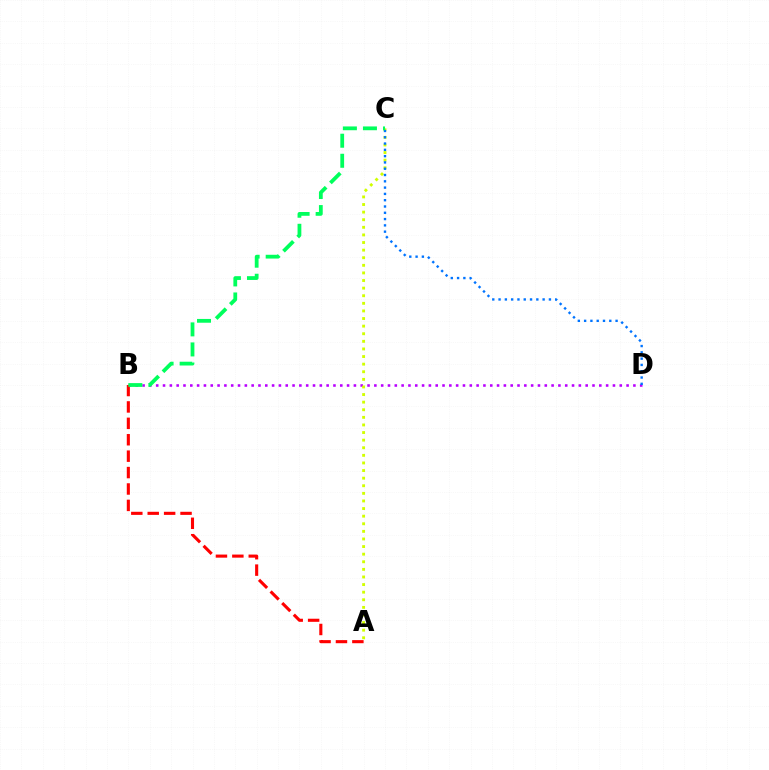{('B', 'D'): [{'color': '#b900ff', 'line_style': 'dotted', 'thickness': 1.85}], ('A', 'C'): [{'color': '#d1ff00', 'line_style': 'dotted', 'thickness': 2.07}], ('C', 'D'): [{'color': '#0074ff', 'line_style': 'dotted', 'thickness': 1.71}], ('A', 'B'): [{'color': '#ff0000', 'line_style': 'dashed', 'thickness': 2.23}], ('B', 'C'): [{'color': '#00ff5c', 'line_style': 'dashed', 'thickness': 2.72}]}